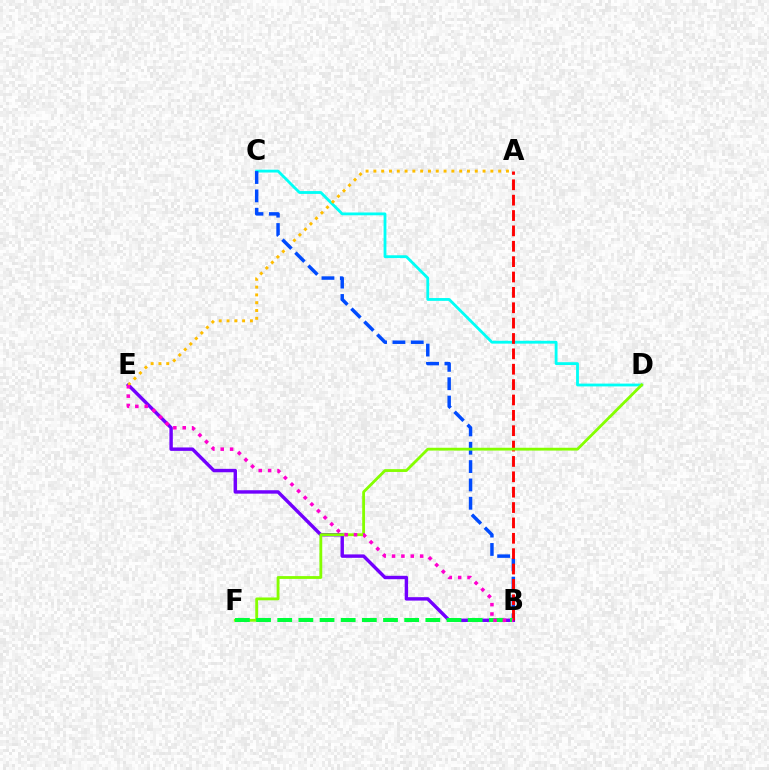{('C', 'D'): [{'color': '#00fff6', 'line_style': 'solid', 'thickness': 2.03}], ('B', 'E'): [{'color': '#7200ff', 'line_style': 'solid', 'thickness': 2.46}, {'color': '#ff00cf', 'line_style': 'dotted', 'thickness': 2.55}], ('A', 'E'): [{'color': '#ffbd00', 'line_style': 'dotted', 'thickness': 2.12}], ('B', 'C'): [{'color': '#004bff', 'line_style': 'dashed', 'thickness': 2.49}], ('A', 'B'): [{'color': '#ff0000', 'line_style': 'dashed', 'thickness': 2.09}], ('D', 'F'): [{'color': '#84ff00', 'line_style': 'solid', 'thickness': 2.03}], ('B', 'F'): [{'color': '#00ff39', 'line_style': 'dashed', 'thickness': 2.87}]}